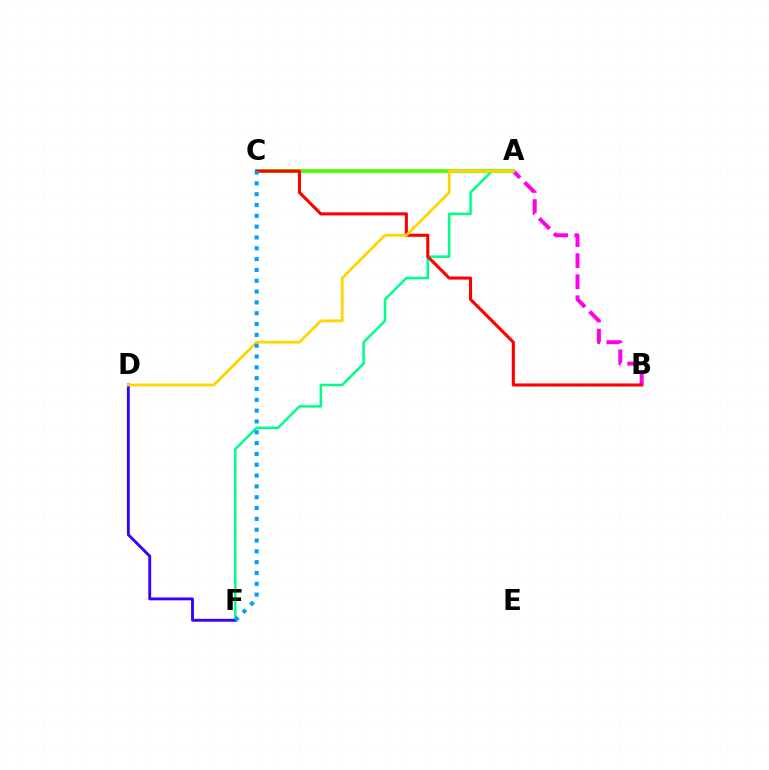{('A', 'F'): [{'color': '#00ff86', 'line_style': 'solid', 'thickness': 1.82}], ('D', 'F'): [{'color': '#3700ff', 'line_style': 'solid', 'thickness': 2.07}], ('A', 'B'): [{'color': '#ff00ed', 'line_style': 'dashed', 'thickness': 2.86}], ('A', 'C'): [{'color': '#4fff00', 'line_style': 'solid', 'thickness': 2.68}], ('B', 'C'): [{'color': '#ff0000', 'line_style': 'solid', 'thickness': 2.21}], ('A', 'D'): [{'color': '#ffd500', 'line_style': 'solid', 'thickness': 2.02}], ('C', 'F'): [{'color': '#009eff', 'line_style': 'dotted', 'thickness': 2.94}]}